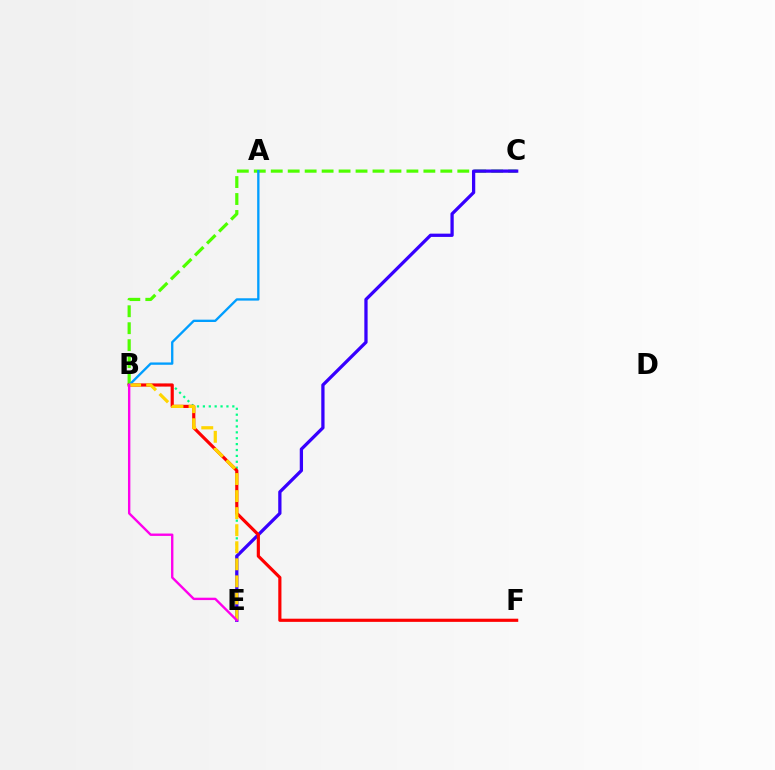{('B', 'E'): [{'color': '#00ff86', 'line_style': 'dotted', 'thickness': 1.6}, {'color': '#ffd500', 'line_style': 'dashed', 'thickness': 2.32}, {'color': '#ff00ed', 'line_style': 'solid', 'thickness': 1.71}], ('B', 'C'): [{'color': '#4fff00', 'line_style': 'dashed', 'thickness': 2.3}], ('C', 'E'): [{'color': '#3700ff', 'line_style': 'solid', 'thickness': 2.35}], ('B', 'F'): [{'color': '#ff0000', 'line_style': 'solid', 'thickness': 2.28}], ('A', 'B'): [{'color': '#009eff', 'line_style': 'solid', 'thickness': 1.68}]}